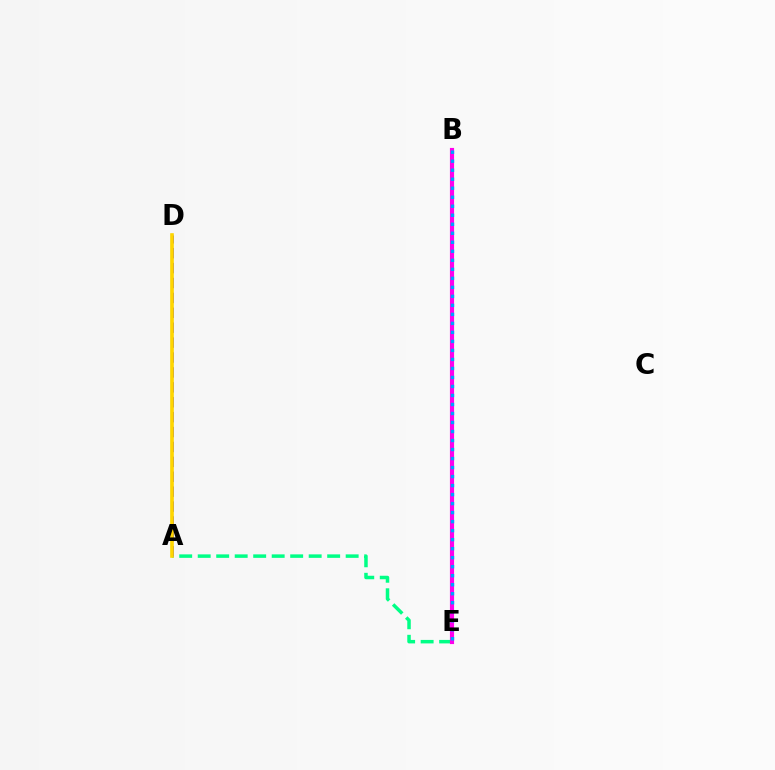{('B', 'E'): [{'color': '#ff0000', 'line_style': 'solid', 'thickness': 1.77}, {'color': '#ff00ed', 'line_style': 'solid', 'thickness': 2.99}, {'color': '#009eff', 'line_style': 'dotted', 'thickness': 2.45}], ('A', 'E'): [{'color': '#00ff86', 'line_style': 'dashed', 'thickness': 2.51}], ('A', 'D'): [{'color': '#3700ff', 'line_style': 'dashed', 'thickness': 2.02}, {'color': '#4fff00', 'line_style': 'solid', 'thickness': 1.56}, {'color': '#ffd500', 'line_style': 'solid', 'thickness': 2.6}]}